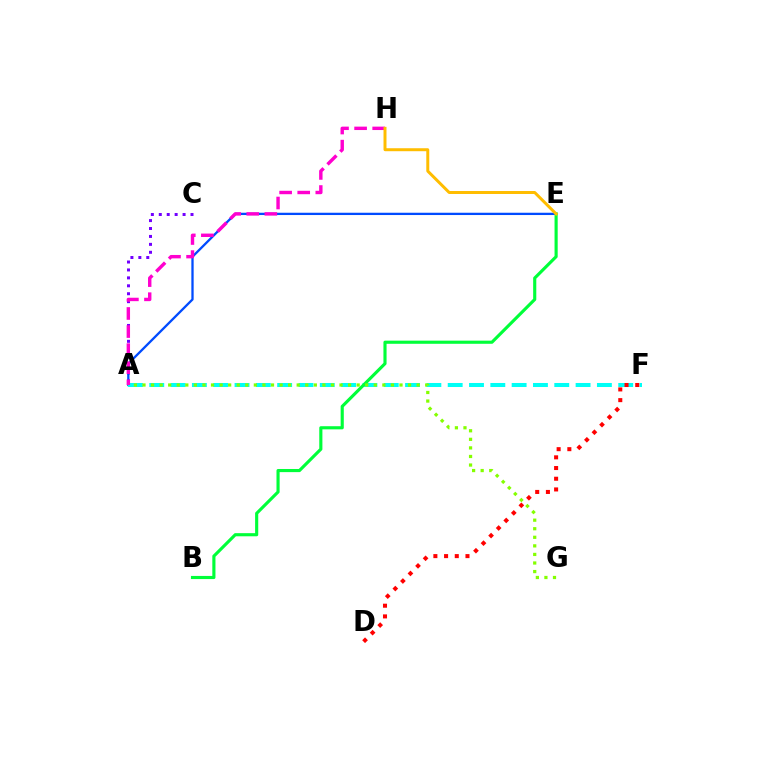{('A', 'C'): [{'color': '#7200ff', 'line_style': 'dotted', 'thickness': 2.15}], ('A', 'E'): [{'color': '#004bff', 'line_style': 'solid', 'thickness': 1.65}], ('A', 'F'): [{'color': '#00fff6', 'line_style': 'dashed', 'thickness': 2.9}], ('D', 'F'): [{'color': '#ff0000', 'line_style': 'dotted', 'thickness': 2.91}], ('B', 'E'): [{'color': '#00ff39', 'line_style': 'solid', 'thickness': 2.26}], ('A', 'H'): [{'color': '#ff00cf', 'line_style': 'dashed', 'thickness': 2.46}], ('E', 'H'): [{'color': '#ffbd00', 'line_style': 'solid', 'thickness': 2.14}], ('A', 'G'): [{'color': '#84ff00', 'line_style': 'dotted', 'thickness': 2.33}]}